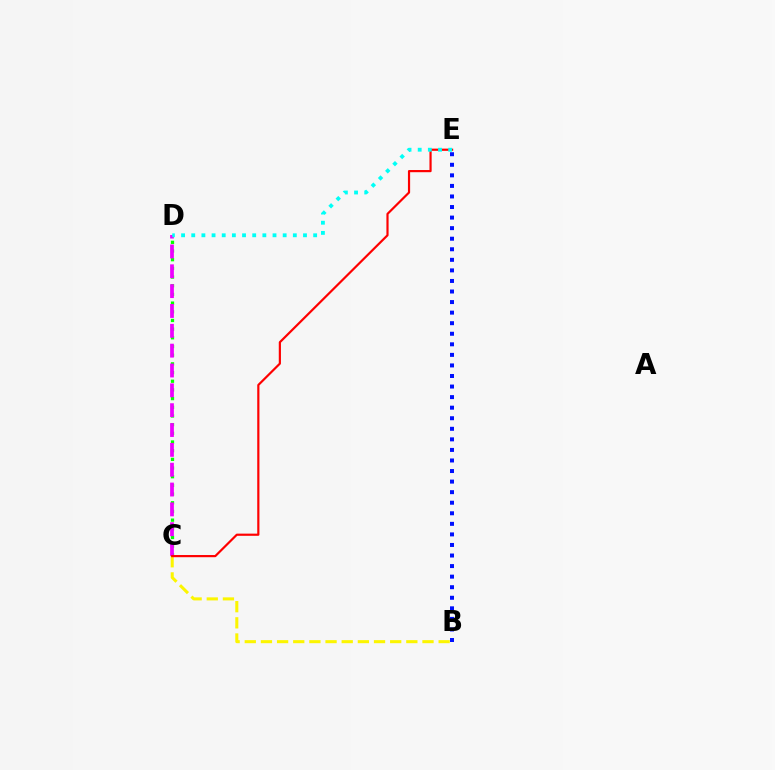{('B', 'C'): [{'color': '#fcf500', 'line_style': 'dashed', 'thickness': 2.19}], ('C', 'D'): [{'color': '#08ff00', 'line_style': 'dotted', 'thickness': 2.36}, {'color': '#ee00ff', 'line_style': 'dashed', 'thickness': 2.7}], ('B', 'E'): [{'color': '#0010ff', 'line_style': 'dotted', 'thickness': 2.87}], ('C', 'E'): [{'color': '#ff0000', 'line_style': 'solid', 'thickness': 1.57}], ('D', 'E'): [{'color': '#00fff6', 'line_style': 'dotted', 'thickness': 2.76}]}